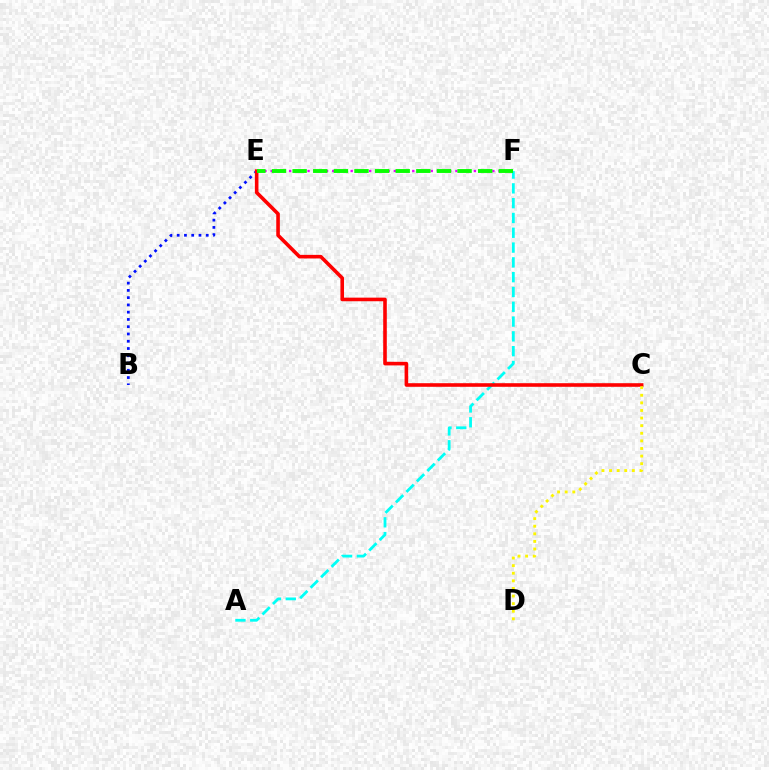{('B', 'E'): [{'color': '#0010ff', 'line_style': 'dotted', 'thickness': 1.97}], ('E', 'F'): [{'color': '#ee00ff', 'line_style': 'dotted', 'thickness': 1.67}, {'color': '#08ff00', 'line_style': 'dashed', 'thickness': 2.8}], ('A', 'F'): [{'color': '#00fff6', 'line_style': 'dashed', 'thickness': 2.01}], ('C', 'E'): [{'color': '#ff0000', 'line_style': 'solid', 'thickness': 2.59}], ('C', 'D'): [{'color': '#fcf500', 'line_style': 'dotted', 'thickness': 2.07}]}